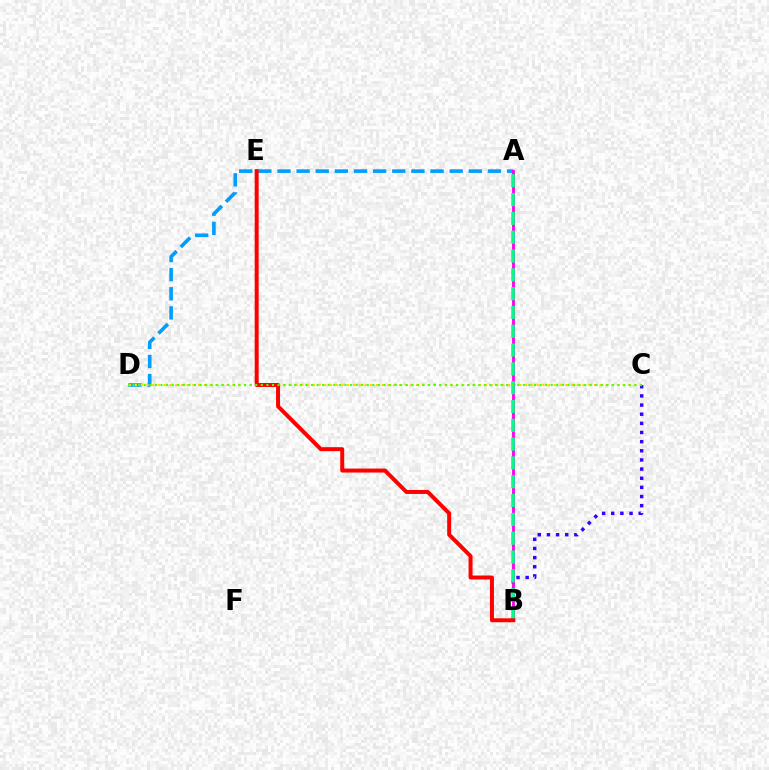{('B', 'C'): [{'color': '#3700ff', 'line_style': 'dotted', 'thickness': 2.49}], ('A', 'D'): [{'color': '#009eff', 'line_style': 'dashed', 'thickness': 2.6}], ('C', 'D'): [{'color': '#ffd500', 'line_style': 'dotted', 'thickness': 1.56}, {'color': '#4fff00', 'line_style': 'dotted', 'thickness': 1.51}], ('A', 'B'): [{'color': '#ff00ed', 'line_style': 'solid', 'thickness': 2.05}, {'color': '#00ff86', 'line_style': 'dashed', 'thickness': 2.56}], ('B', 'E'): [{'color': '#ff0000', 'line_style': 'solid', 'thickness': 2.86}]}